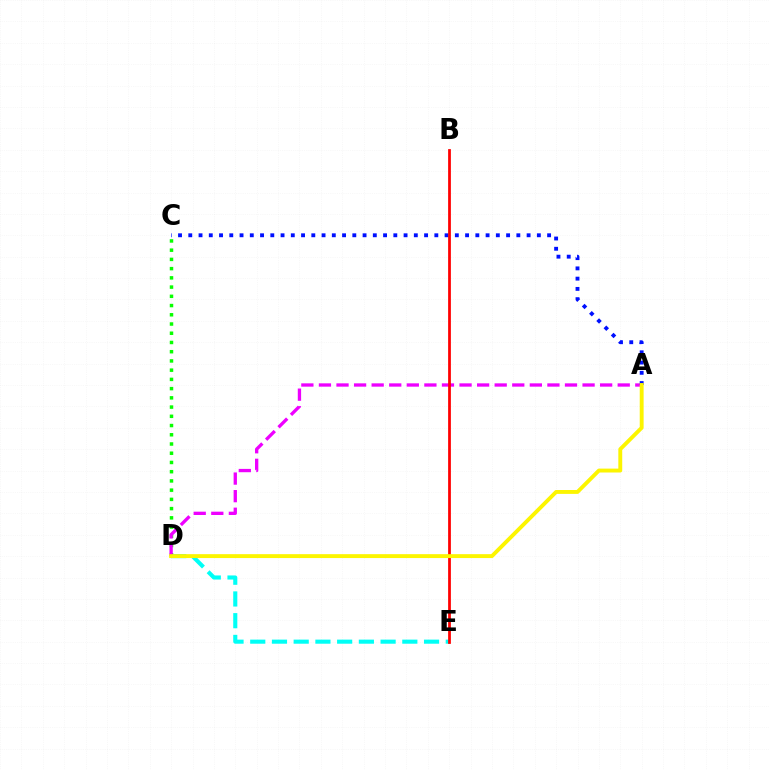{('D', 'E'): [{'color': '#00fff6', 'line_style': 'dashed', 'thickness': 2.95}], ('C', 'D'): [{'color': '#08ff00', 'line_style': 'dotted', 'thickness': 2.51}], ('A', 'D'): [{'color': '#ee00ff', 'line_style': 'dashed', 'thickness': 2.39}, {'color': '#fcf500', 'line_style': 'solid', 'thickness': 2.8}], ('A', 'C'): [{'color': '#0010ff', 'line_style': 'dotted', 'thickness': 2.79}], ('B', 'E'): [{'color': '#ff0000', 'line_style': 'solid', 'thickness': 1.99}]}